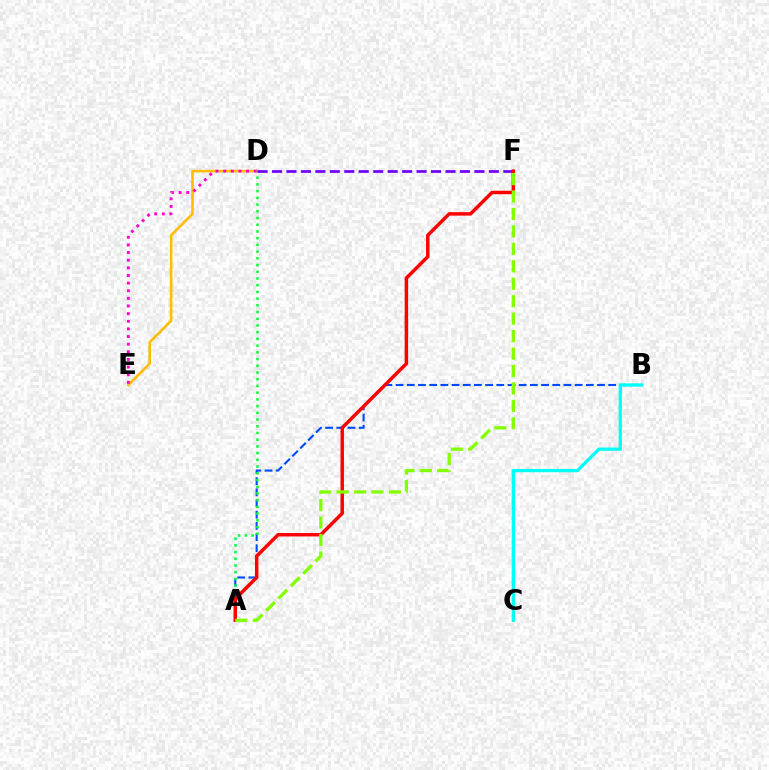{('A', 'B'): [{'color': '#004bff', 'line_style': 'dashed', 'thickness': 1.52}], ('D', 'E'): [{'color': '#ffbd00', 'line_style': 'solid', 'thickness': 1.86}, {'color': '#ff00cf', 'line_style': 'dotted', 'thickness': 2.07}], ('A', 'D'): [{'color': '#00ff39', 'line_style': 'dotted', 'thickness': 1.83}], ('D', 'F'): [{'color': '#7200ff', 'line_style': 'dashed', 'thickness': 1.96}], ('A', 'F'): [{'color': '#ff0000', 'line_style': 'solid', 'thickness': 2.5}, {'color': '#84ff00', 'line_style': 'dashed', 'thickness': 2.37}], ('B', 'C'): [{'color': '#00fff6', 'line_style': 'solid', 'thickness': 2.37}]}